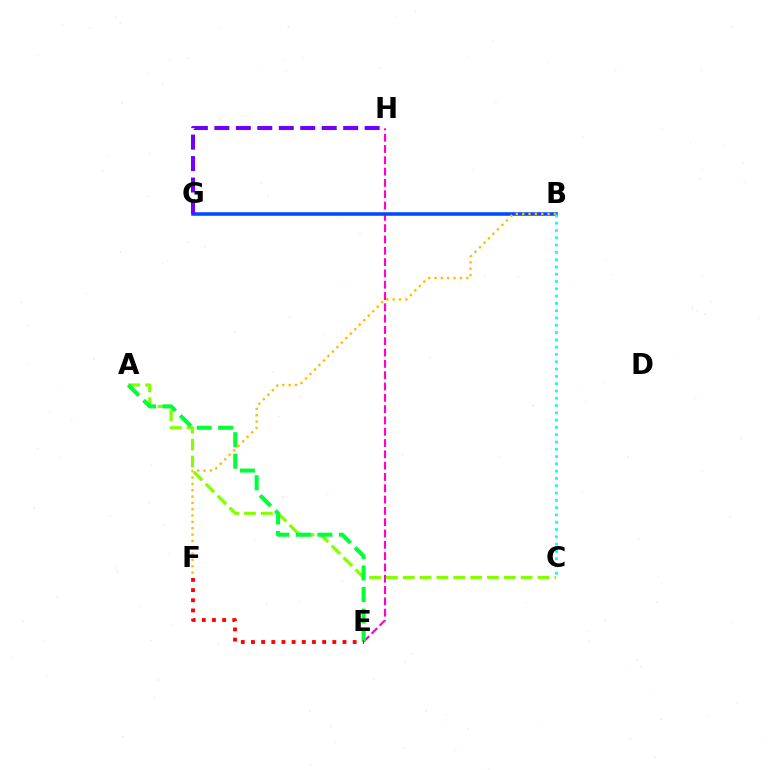{('E', 'H'): [{'color': '#ff00cf', 'line_style': 'dashed', 'thickness': 1.54}], ('A', 'C'): [{'color': '#84ff00', 'line_style': 'dashed', 'thickness': 2.29}], ('B', 'G'): [{'color': '#004bff', 'line_style': 'solid', 'thickness': 2.56}], ('G', 'H'): [{'color': '#7200ff', 'line_style': 'dashed', 'thickness': 2.92}], ('A', 'E'): [{'color': '#00ff39', 'line_style': 'dashed', 'thickness': 2.92}], ('B', 'F'): [{'color': '#ffbd00', 'line_style': 'dotted', 'thickness': 1.72}], ('B', 'C'): [{'color': '#00fff6', 'line_style': 'dotted', 'thickness': 1.98}], ('E', 'F'): [{'color': '#ff0000', 'line_style': 'dotted', 'thickness': 2.76}]}